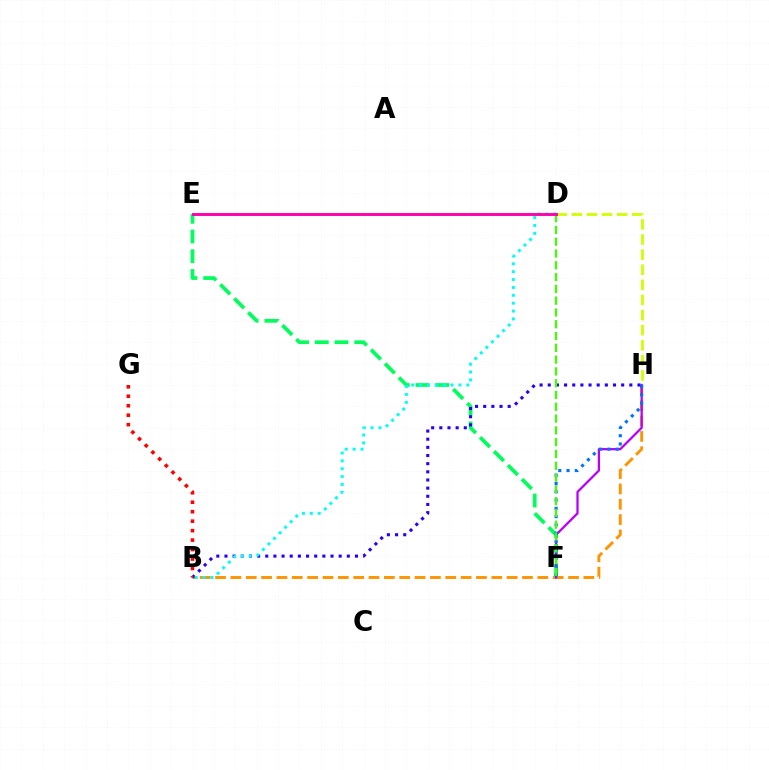{('B', 'H'): [{'color': '#ff9400', 'line_style': 'dashed', 'thickness': 2.08}, {'color': '#2500ff', 'line_style': 'dotted', 'thickness': 2.22}], ('E', 'F'): [{'color': '#00ff5c', 'line_style': 'dashed', 'thickness': 2.68}], ('F', 'H'): [{'color': '#b900ff', 'line_style': 'solid', 'thickness': 1.63}, {'color': '#0074ff', 'line_style': 'dotted', 'thickness': 2.25}], ('D', 'H'): [{'color': '#d1ff00', 'line_style': 'dashed', 'thickness': 2.05}], ('D', 'F'): [{'color': '#3dff00', 'line_style': 'dashed', 'thickness': 1.6}], ('B', 'G'): [{'color': '#ff0000', 'line_style': 'dotted', 'thickness': 2.57}], ('B', 'D'): [{'color': '#00fff6', 'line_style': 'dotted', 'thickness': 2.14}], ('D', 'E'): [{'color': '#ff00ac', 'line_style': 'solid', 'thickness': 2.1}]}